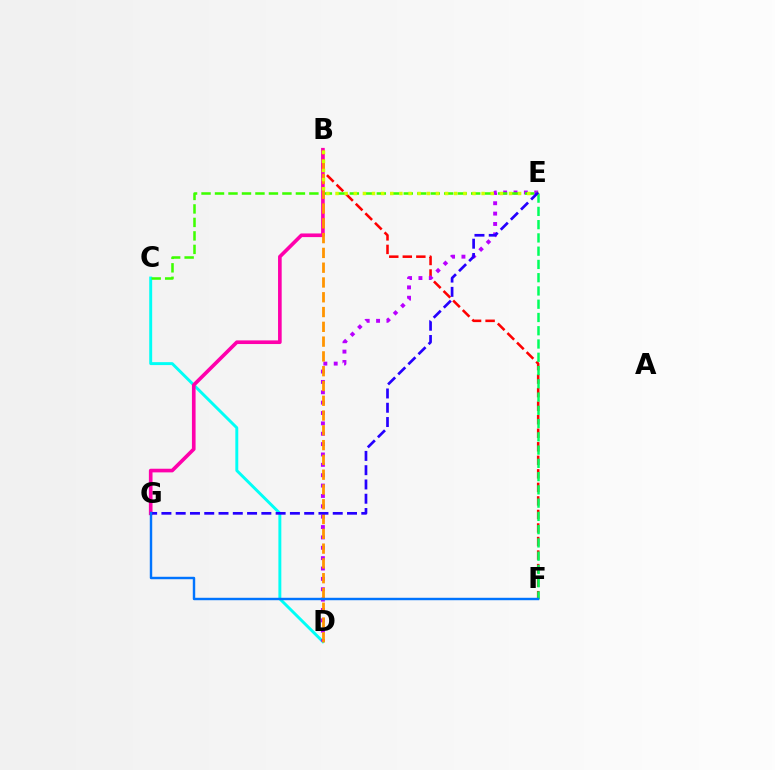{('B', 'F'): [{'color': '#ff0000', 'line_style': 'dashed', 'thickness': 1.84}], ('C', 'D'): [{'color': '#00fff6', 'line_style': 'solid', 'thickness': 2.11}], ('D', 'E'): [{'color': '#b900ff', 'line_style': 'dotted', 'thickness': 2.82}], ('E', 'F'): [{'color': '#00ff5c', 'line_style': 'dashed', 'thickness': 1.8}], ('B', 'G'): [{'color': '#ff00ac', 'line_style': 'solid', 'thickness': 2.62}], ('C', 'E'): [{'color': '#3dff00', 'line_style': 'dashed', 'thickness': 1.83}], ('B', 'D'): [{'color': '#ff9400', 'line_style': 'dashed', 'thickness': 2.01}], ('B', 'E'): [{'color': '#d1ff00', 'line_style': 'dotted', 'thickness': 2.48}], ('E', 'G'): [{'color': '#2500ff', 'line_style': 'dashed', 'thickness': 1.94}], ('F', 'G'): [{'color': '#0074ff', 'line_style': 'solid', 'thickness': 1.75}]}